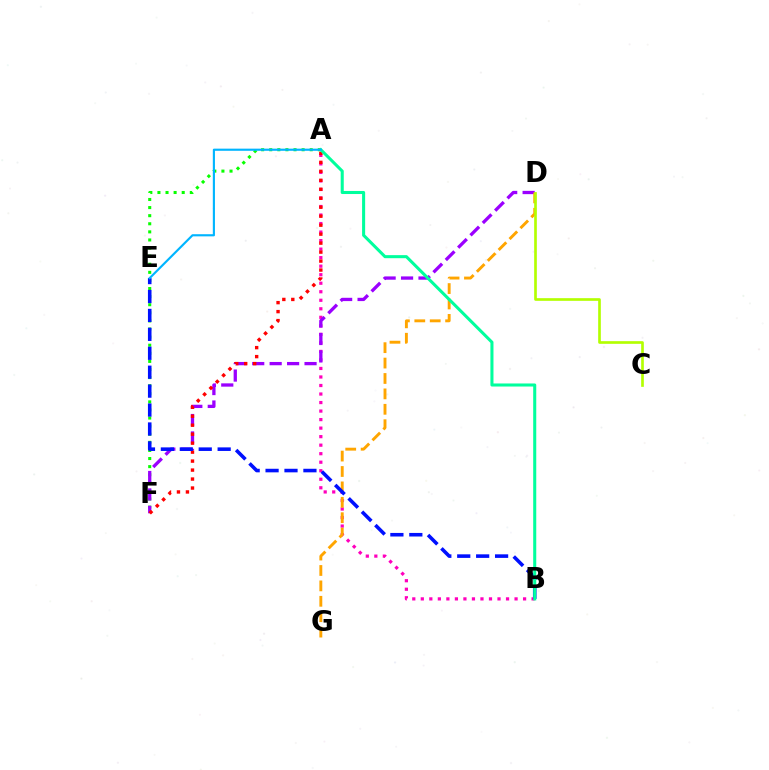{('A', 'F'): [{'color': '#08ff00', 'line_style': 'dotted', 'thickness': 2.2}, {'color': '#ff0000', 'line_style': 'dotted', 'thickness': 2.44}], ('A', 'B'): [{'color': '#ff00bd', 'line_style': 'dotted', 'thickness': 2.32}, {'color': '#00ff9d', 'line_style': 'solid', 'thickness': 2.2}], ('D', 'F'): [{'color': '#9b00ff', 'line_style': 'dashed', 'thickness': 2.37}], ('D', 'G'): [{'color': '#ffa500', 'line_style': 'dashed', 'thickness': 2.09}], ('B', 'E'): [{'color': '#0010ff', 'line_style': 'dashed', 'thickness': 2.57}], ('A', 'E'): [{'color': '#00b5ff', 'line_style': 'solid', 'thickness': 1.55}], ('C', 'D'): [{'color': '#b3ff00', 'line_style': 'solid', 'thickness': 1.92}]}